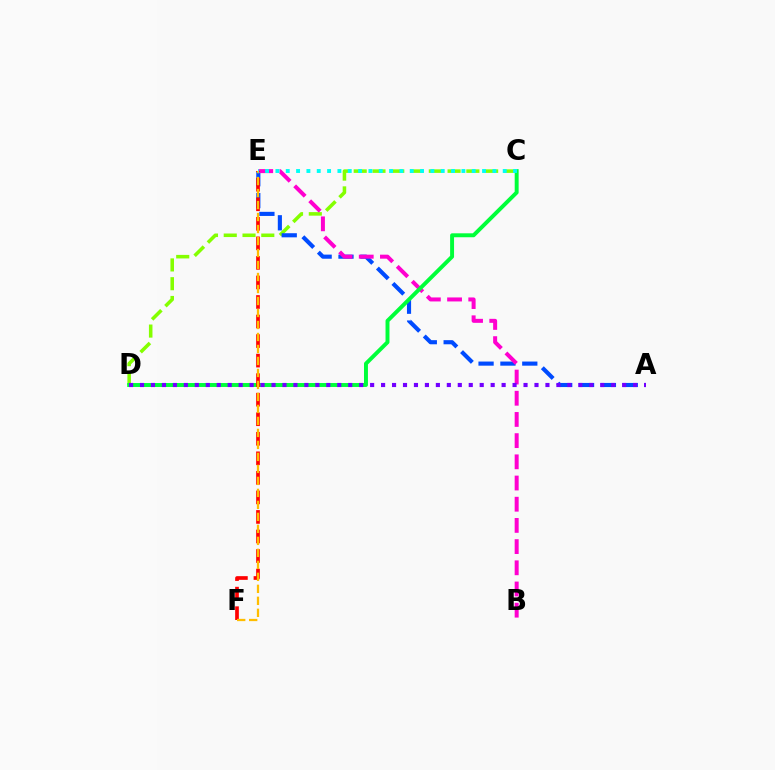{('C', 'D'): [{'color': '#84ff00', 'line_style': 'dashed', 'thickness': 2.55}, {'color': '#00ff39', 'line_style': 'solid', 'thickness': 2.83}], ('A', 'E'): [{'color': '#004bff', 'line_style': 'dashed', 'thickness': 2.97}], ('B', 'E'): [{'color': '#ff00cf', 'line_style': 'dashed', 'thickness': 2.88}], ('A', 'D'): [{'color': '#7200ff', 'line_style': 'dotted', 'thickness': 2.98}], ('E', 'F'): [{'color': '#ff0000', 'line_style': 'dashed', 'thickness': 2.65}, {'color': '#ffbd00', 'line_style': 'dashed', 'thickness': 1.63}], ('C', 'E'): [{'color': '#00fff6', 'line_style': 'dotted', 'thickness': 2.81}]}